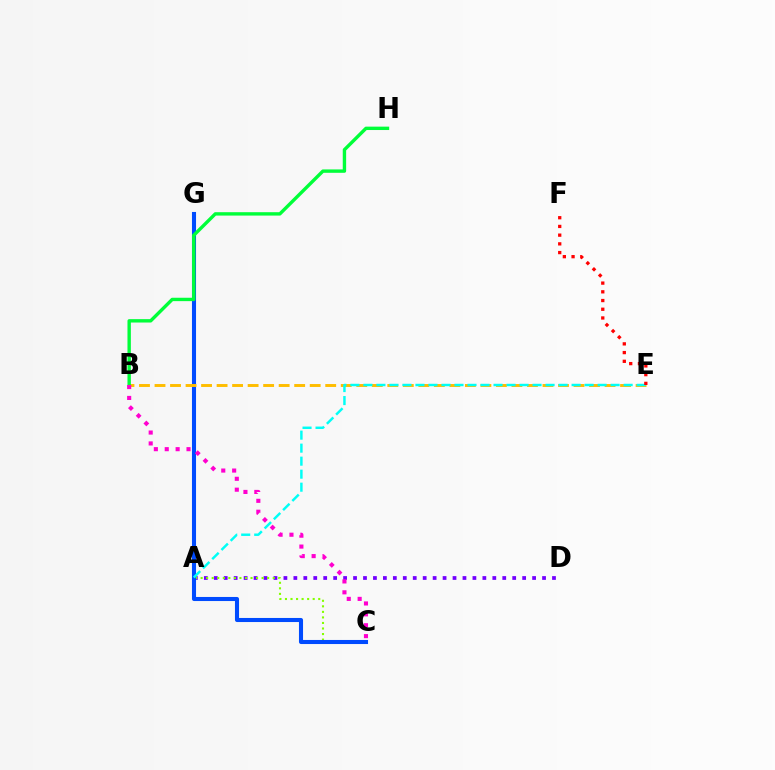{('A', 'D'): [{'color': '#7200ff', 'line_style': 'dotted', 'thickness': 2.7}], ('A', 'C'): [{'color': '#84ff00', 'line_style': 'dotted', 'thickness': 1.51}], ('C', 'G'): [{'color': '#004bff', 'line_style': 'solid', 'thickness': 2.93}], ('B', 'E'): [{'color': '#ffbd00', 'line_style': 'dashed', 'thickness': 2.11}], ('B', 'H'): [{'color': '#00ff39', 'line_style': 'solid', 'thickness': 2.44}], ('B', 'C'): [{'color': '#ff00cf', 'line_style': 'dotted', 'thickness': 2.96}], ('A', 'E'): [{'color': '#00fff6', 'line_style': 'dashed', 'thickness': 1.77}], ('E', 'F'): [{'color': '#ff0000', 'line_style': 'dotted', 'thickness': 2.37}]}